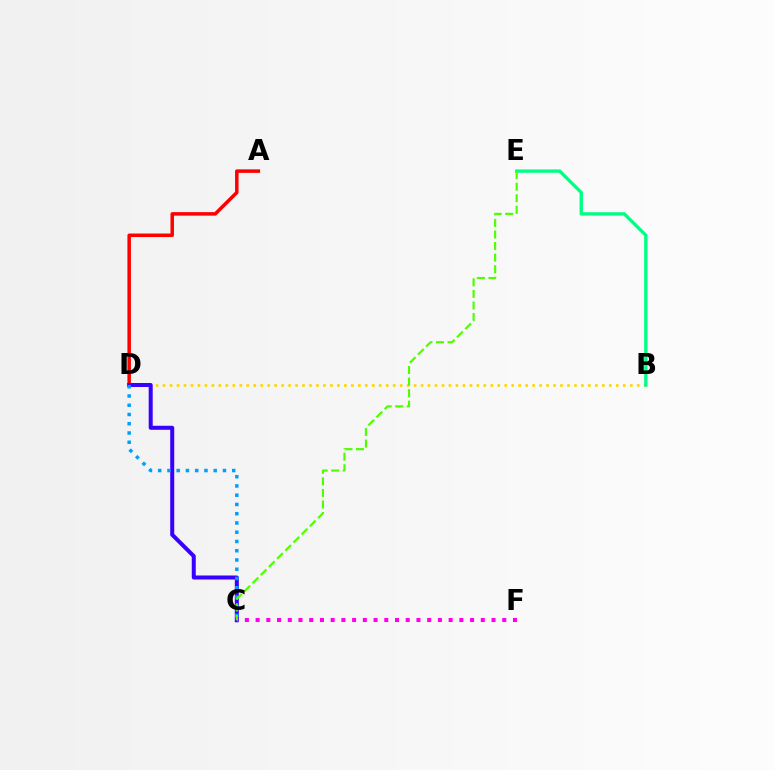{('B', 'D'): [{'color': '#ffd500', 'line_style': 'dotted', 'thickness': 1.89}], ('A', 'D'): [{'color': '#ff0000', 'line_style': 'solid', 'thickness': 2.53}], ('C', 'D'): [{'color': '#3700ff', 'line_style': 'solid', 'thickness': 2.89}, {'color': '#009eff', 'line_style': 'dotted', 'thickness': 2.51}], ('B', 'E'): [{'color': '#00ff86', 'line_style': 'solid', 'thickness': 2.42}], ('C', 'F'): [{'color': '#ff00ed', 'line_style': 'dotted', 'thickness': 2.91}], ('C', 'E'): [{'color': '#4fff00', 'line_style': 'dashed', 'thickness': 1.57}]}